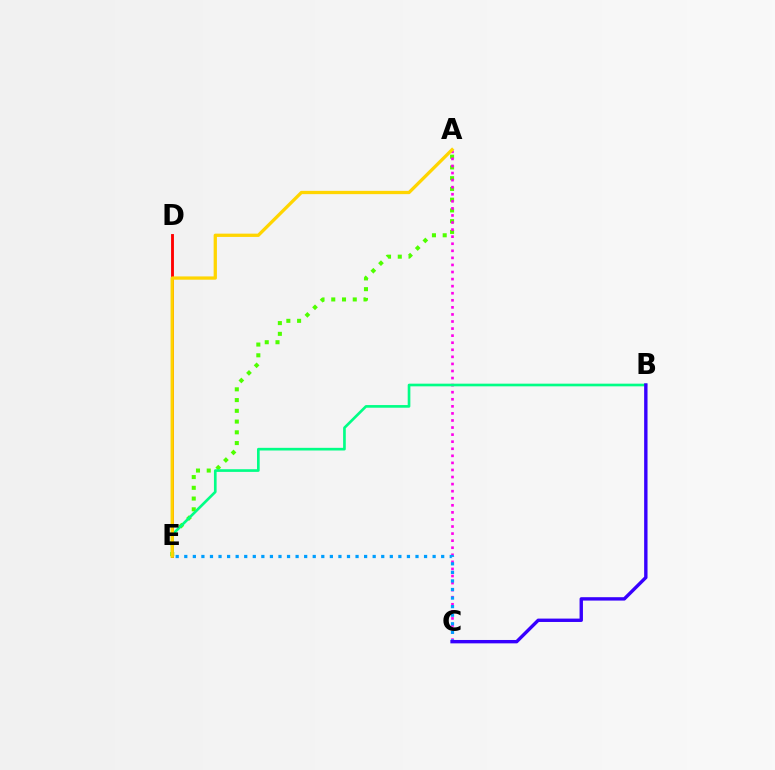{('A', 'E'): [{'color': '#4fff00', 'line_style': 'dotted', 'thickness': 2.92}, {'color': '#ffd500', 'line_style': 'solid', 'thickness': 2.36}], ('A', 'C'): [{'color': '#ff00ed', 'line_style': 'dotted', 'thickness': 1.92}], ('C', 'E'): [{'color': '#009eff', 'line_style': 'dotted', 'thickness': 2.33}], ('D', 'E'): [{'color': '#ff0000', 'line_style': 'solid', 'thickness': 2.06}], ('B', 'E'): [{'color': '#00ff86', 'line_style': 'solid', 'thickness': 1.92}], ('B', 'C'): [{'color': '#3700ff', 'line_style': 'solid', 'thickness': 2.43}]}